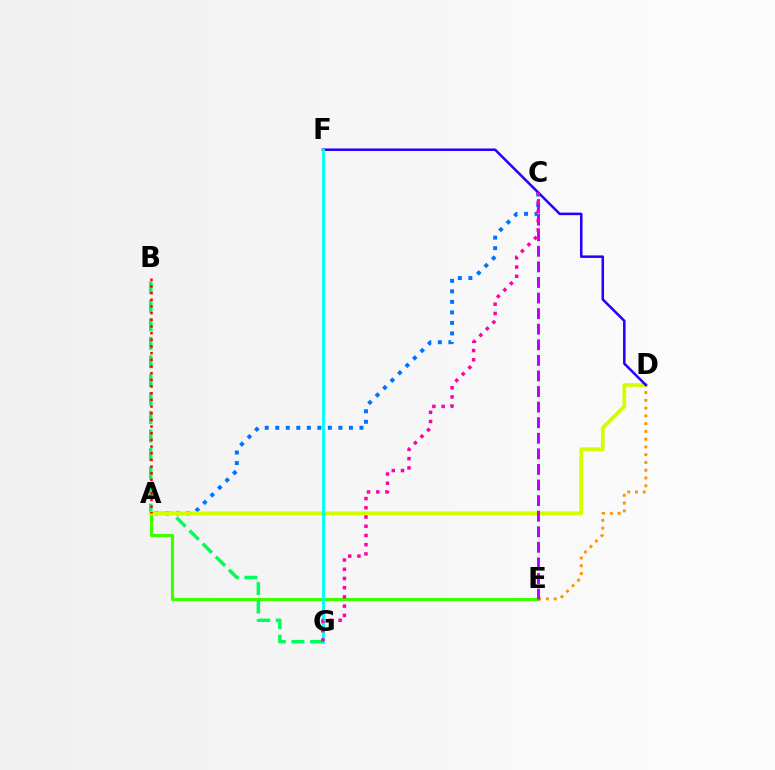{('A', 'C'): [{'color': '#0074ff', 'line_style': 'dotted', 'thickness': 2.86}], ('A', 'E'): [{'color': '#3dff00', 'line_style': 'solid', 'thickness': 2.27}], ('D', 'E'): [{'color': '#ff9400', 'line_style': 'dotted', 'thickness': 2.11}], ('B', 'G'): [{'color': '#00ff5c', 'line_style': 'dashed', 'thickness': 2.52}], ('A', 'D'): [{'color': '#d1ff00', 'line_style': 'solid', 'thickness': 2.69}], ('D', 'F'): [{'color': '#2500ff', 'line_style': 'solid', 'thickness': 1.81}], ('C', 'E'): [{'color': '#b900ff', 'line_style': 'dashed', 'thickness': 2.12}], ('F', 'G'): [{'color': '#00fff6', 'line_style': 'solid', 'thickness': 2.06}], ('A', 'B'): [{'color': '#ff0000', 'line_style': 'dotted', 'thickness': 1.81}], ('C', 'G'): [{'color': '#ff00ac', 'line_style': 'dotted', 'thickness': 2.51}]}